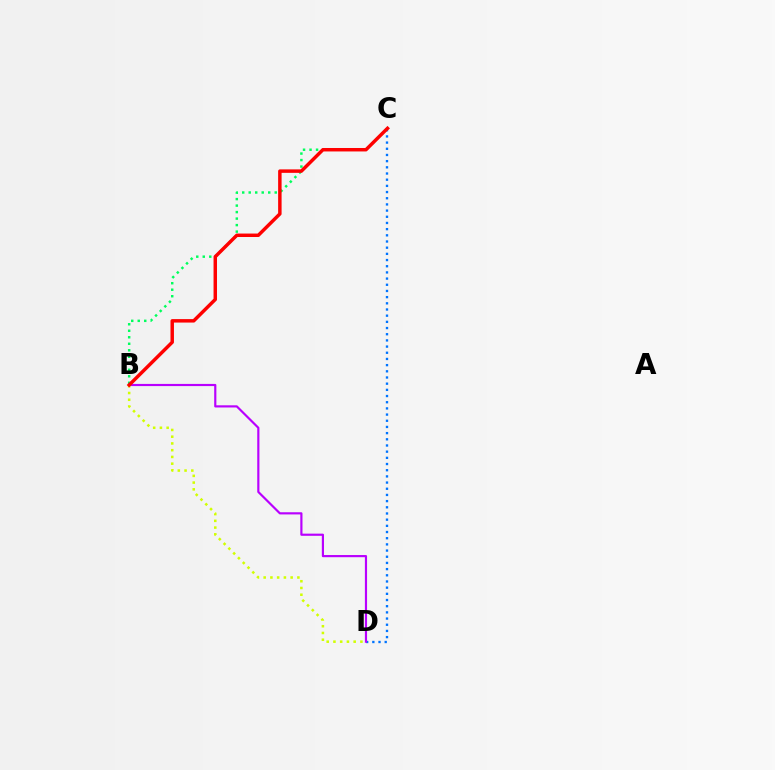{('C', 'D'): [{'color': '#0074ff', 'line_style': 'dotted', 'thickness': 1.68}], ('B', 'C'): [{'color': '#00ff5c', 'line_style': 'dotted', 'thickness': 1.77}, {'color': '#ff0000', 'line_style': 'solid', 'thickness': 2.49}], ('B', 'D'): [{'color': '#d1ff00', 'line_style': 'dotted', 'thickness': 1.83}, {'color': '#b900ff', 'line_style': 'solid', 'thickness': 1.57}]}